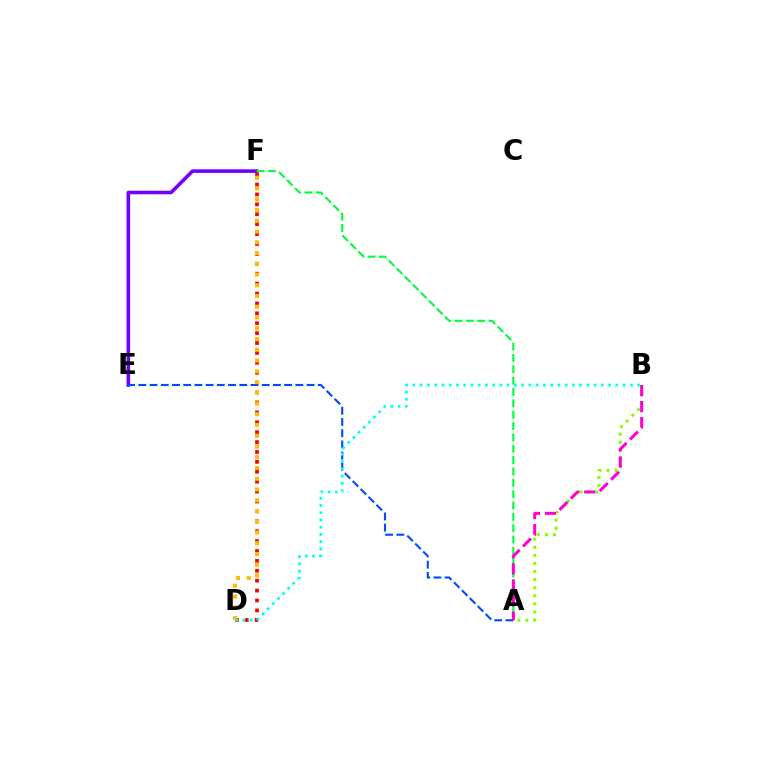{('A', 'B'): [{'color': '#84ff00', 'line_style': 'dotted', 'thickness': 2.2}, {'color': '#ff00cf', 'line_style': 'dashed', 'thickness': 2.18}], ('E', 'F'): [{'color': '#7200ff', 'line_style': 'solid', 'thickness': 2.58}], ('A', 'F'): [{'color': '#00ff39', 'line_style': 'dashed', 'thickness': 1.54}], ('A', 'E'): [{'color': '#004bff', 'line_style': 'dashed', 'thickness': 1.52}], ('D', 'F'): [{'color': '#ff0000', 'line_style': 'dotted', 'thickness': 2.69}, {'color': '#ffbd00', 'line_style': 'dotted', 'thickness': 2.92}], ('B', 'D'): [{'color': '#00fff6', 'line_style': 'dotted', 'thickness': 1.97}]}